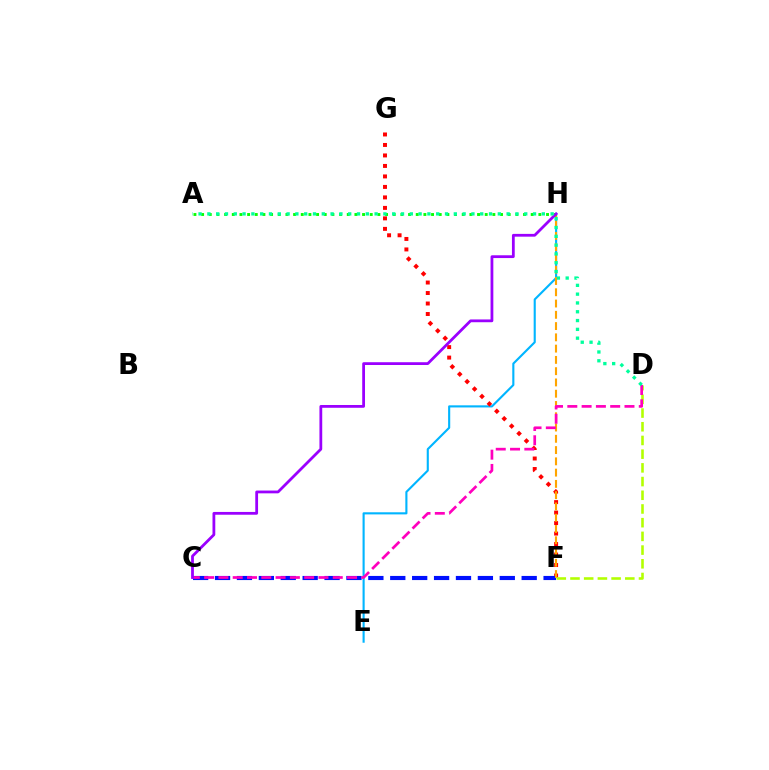{('E', 'H'): [{'color': '#00b5ff', 'line_style': 'solid', 'thickness': 1.53}], ('F', 'G'): [{'color': '#ff0000', 'line_style': 'dotted', 'thickness': 2.85}], ('C', 'F'): [{'color': '#0010ff', 'line_style': 'dashed', 'thickness': 2.98}], ('F', 'H'): [{'color': '#ffa500', 'line_style': 'dashed', 'thickness': 1.53}], ('A', 'H'): [{'color': '#08ff00', 'line_style': 'dotted', 'thickness': 2.08}], ('D', 'F'): [{'color': '#b3ff00', 'line_style': 'dashed', 'thickness': 1.86}], ('C', 'D'): [{'color': '#ff00bd', 'line_style': 'dashed', 'thickness': 1.94}], ('C', 'H'): [{'color': '#9b00ff', 'line_style': 'solid', 'thickness': 2.0}], ('A', 'D'): [{'color': '#00ff9d', 'line_style': 'dotted', 'thickness': 2.39}]}